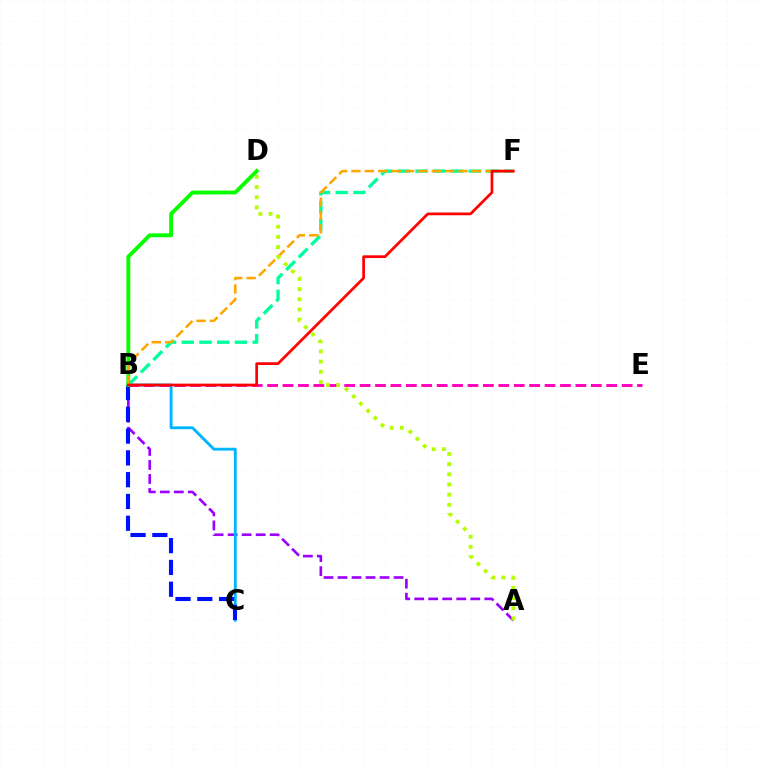{('A', 'B'): [{'color': '#9b00ff', 'line_style': 'dashed', 'thickness': 1.9}], ('B', 'C'): [{'color': '#00b5ff', 'line_style': 'solid', 'thickness': 2.05}, {'color': '#0010ff', 'line_style': 'dashed', 'thickness': 2.96}], ('B', 'E'): [{'color': '#ff00bd', 'line_style': 'dashed', 'thickness': 2.09}], ('B', 'F'): [{'color': '#00ff9d', 'line_style': 'dashed', 'thickness': 2.41}, {'color': '#ffa500', 'line_style': 'dashed', 'thickness': 1.82}, {'color': '#ff0000', 'line_style': 'solid', 'thickness': 1.96}], ('B', 'D'): [{'color': '#08ff00', 'line_style': 'solid', 'thickness': 2.79}], ('A', 'D'): [{'color': '#b3ff00', 'line_style': 'dotted', 'thickness': 2.76}]}